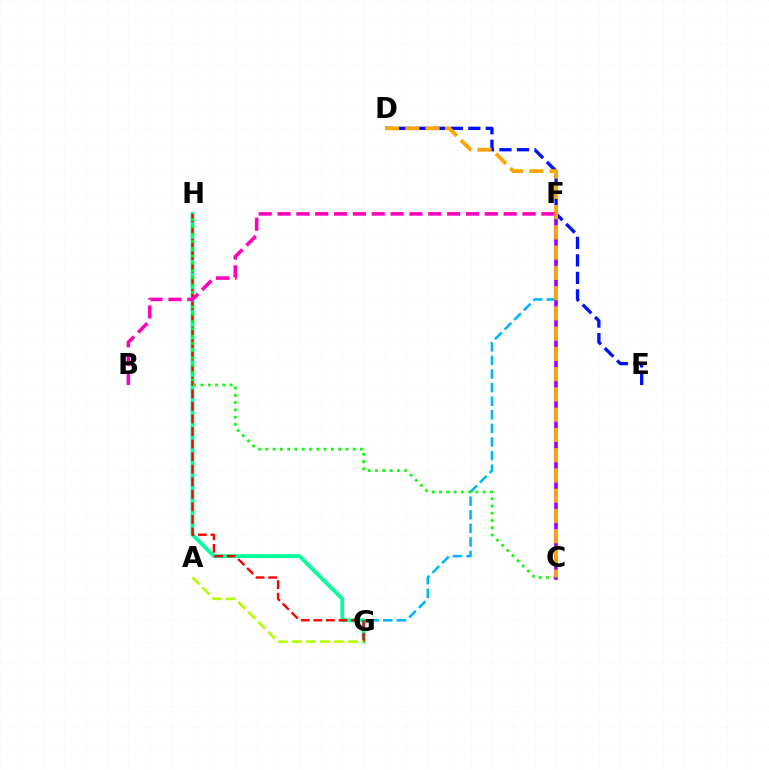{('F', 'G'): [{'color': '#00b5ff', 'line_style': 'dashed', 'thickness': 1.85}], ('G', 'H'): [{'color': '#00ff9d', 'line_style': 'solid', 'thickness': 2.72}, {'color': '#ff0000', 'line_style': 'dashed', 'thickness': 1.71}], ('A', 'G'): [{'color': '#b3ff00', 'line_style': 'dashed', 'thickness': 1.9}], ('D', 'E'): [{'color': '#0010ff', 'line_style': 'dashed', 'thickness': 2.38}], ('C', 'H'): [{'color': '#08ff00', 'line_style': 'dotted', 'thickness': 1.98}], ('C', 'F'): [{'color': '#9b00ff', 'line_style': 'solid', 'thickness': 2.61}], ('C', 'D'): [{'color': '#ffa500', 'line_style': 'dashed', 'thickness': 2.75}], ('B', 'F'): [{'color': '#ff00bd', 'line_style': 'dashed', 'thickness': 2.56}]}